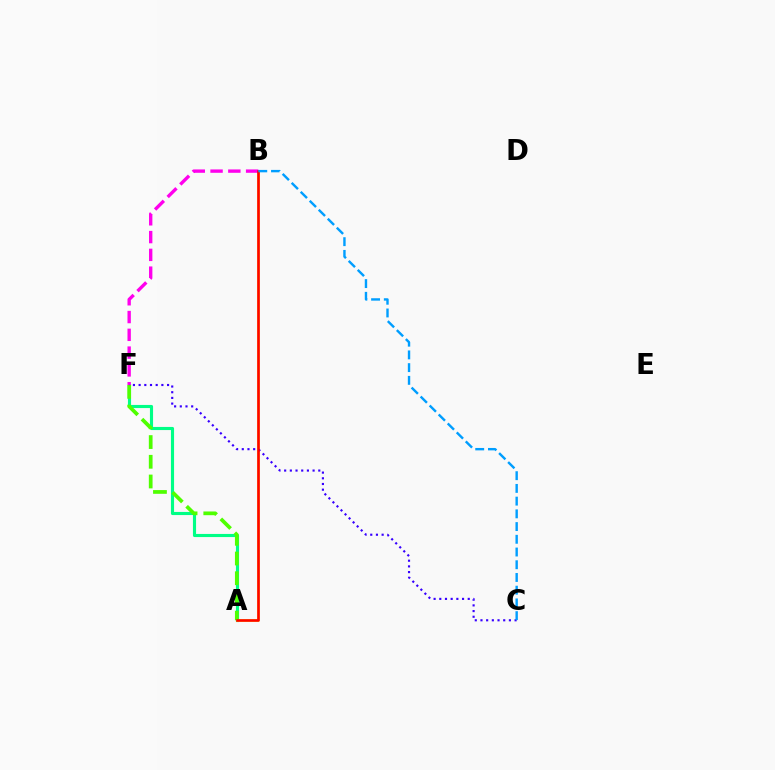{('A', 'F'): [{'color': '#00ff86', 'line_style': 'solid', 'thickness': 2.25}, {'color': '#4fff00', 'line_style': 'dashed', 'thickness': 2.68}], ('A', 'B'): [{'color': '#ffd500', 'line_style': 'solid', 'thickness': 1.91}, {'color': '#ff0000', 'line_style': 'solid', 'thickness': 1.83}], ('B', 'F'): [{'color': '#ff00ed', 'line_style': 'dashed', 'thickness': 2.42}], ('C', 'F'): [{'color': '#3700ff', 'line_style': 'dotted', 'thickness': 1.55}], ('B', 'C'): [{'color': '#009eff', 'line_style': 'dashed', 'thickness': 1.73}]}